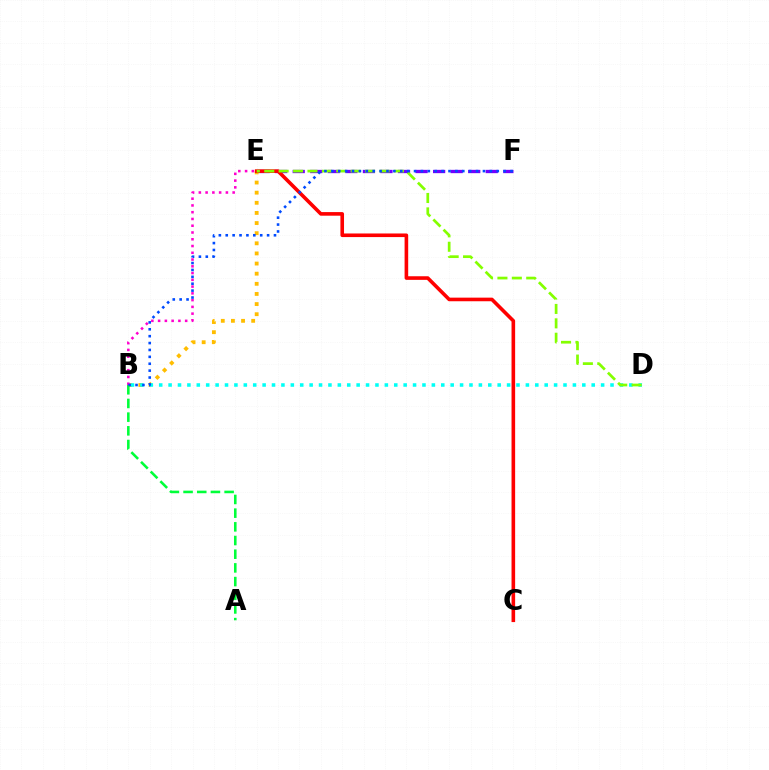{('E', 'F'): [{'color': '#7200ff', 'line_style': 'dashed', 'thickness': 2.38}], ('B', 'E'): [{'color': '#ffbd00', 'line_style': 'dotted', 'thickness': 2.75}, {'color': '#ff00cf', 'line_style': 'dotted', 'thickness': 1.84}], ('B', 'D'): [{'color': '#00fff6', 'line_style': 'dotted', 'thickness': 2.55}], ('A', 'B'): [{'color': '#00ff39', 'line_style': 'dashed', 'thickness': 1.86}], ('C', 'E'): [{'color': '#ff0000', 'line_style': 'solid', 'thickness': 2.6}], ('D', 'E'): [{'color': '#84ff00', 'line_style': 'dashed', 'thickness': 1.96}], ('B', 'F'): [{'color': '#004bff', 'line_style': 'dotted', 'thickness': 1.87}]}